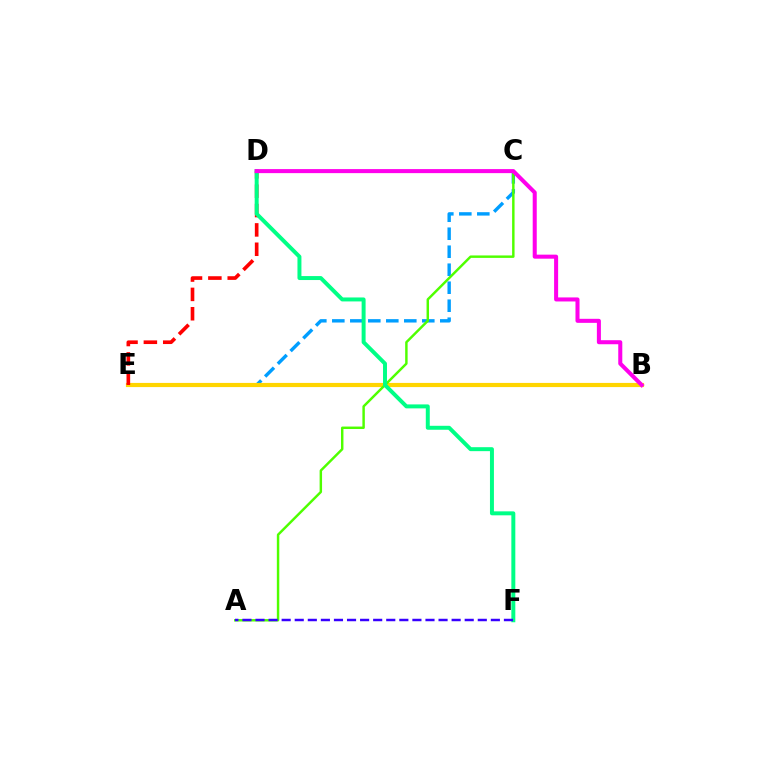{('C', 'E'): [{'color': '#009eff', 'line_style': 'dashed', 'thickness': 2.44}], ('B', 'E'): [{'color': '#ffd500', 'line_style': 'solid', 'thickness': 3.0}], ('A', 'C'): [{'color': '#4fff00', 'line_style': 'solid', 'thickness': 1.76}], ('D', 'E'): [{'color': '#ff0000', 'line_style': 'dashed', 'thickness': 2.63}], ('D', 'F'): [{'color': '#00ff86', 'line_style': 'solid', 'thickness': 2.85}], ('B', 'D'): [{'color': '#ff00ed', 'line_style': 'solid', 'thickness': 2.91}], ('A', 'F'): [{'color': '#3700ff', 'line_style': 'dashed', 'thickness': 1.78}]}